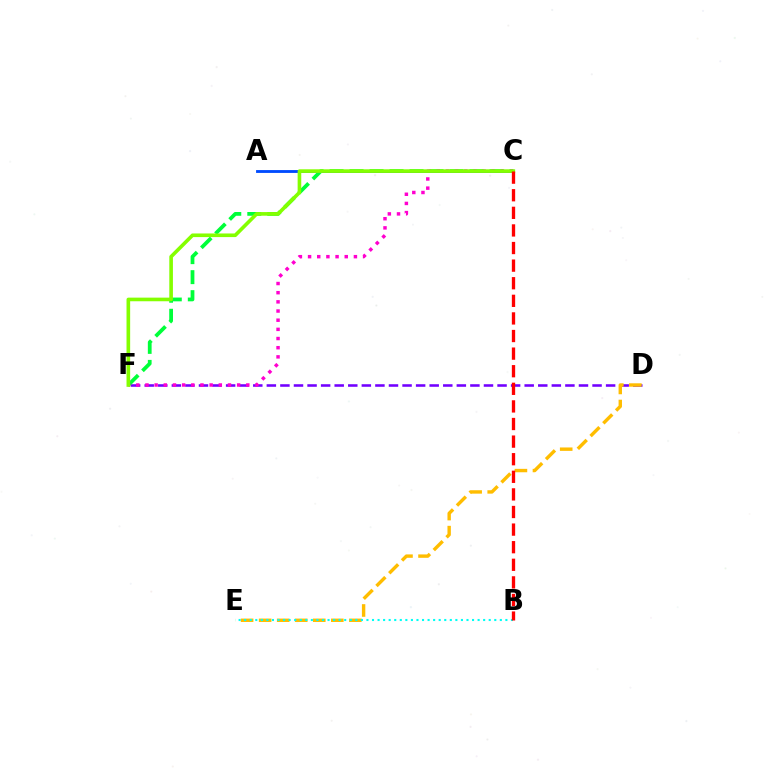{('D', 'F'): [{'color': '#7200ff', 'line_style': 'dashed', 'thickness': 1.84}], ('C', 'F'): [{'color': '#00ff39', 'line_style': 'dashed', 'thickness': 2.72}, {'color': '#ff00cf', 'line_style': 'dotted', 'thickness': 2.49}, {'color': '#84ff00', 'line_style': 'solid', 'thickness': 2.61}], ('D', 'E'): [{'color': '#ffbd00', 'line_style': 'dashed', 'thickness': 2.45}], ('A', 'C'): [{'color': '#004bff', 'line_style': 'solid', 'thickness': 2.05}], ('B', 'E'): [{'color': '#00fff6', 'line_style': 'dotted', 'thickness': 1.51}], ('B', 'C'): [{'color': '#ff0000', 'line_style': 'dashed', 'thickness': 2.39}]}